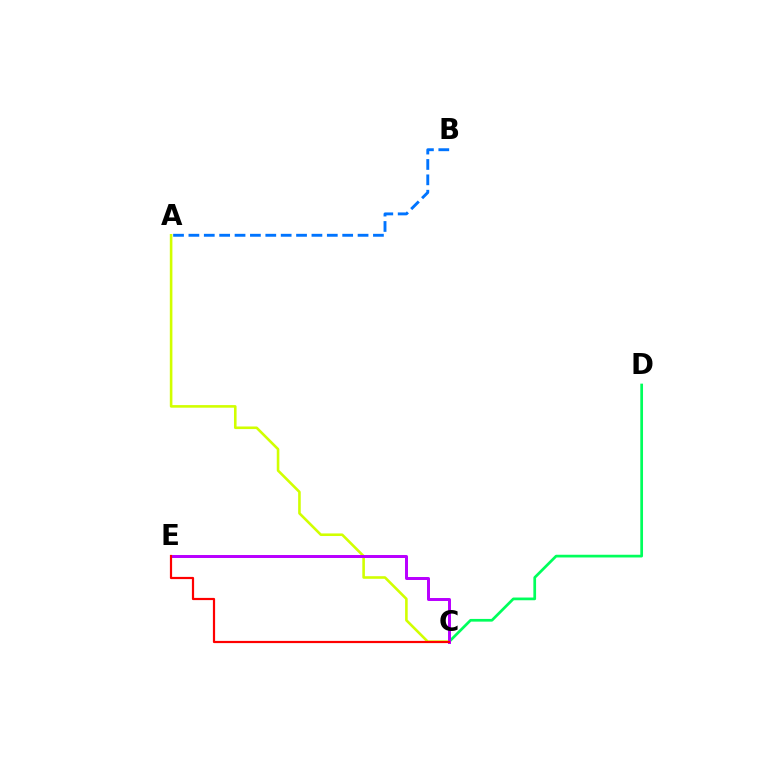{('A', 'C'): [{'color': '#d1ff00', 'line_style': 'solid', 'thickness': 1.87}], ('C', 'D'): [{'color': '#00ff5c', 'line_style': 'solid', 'thickness': 1.95}], ('A', 'B'): [{'color': '#0074ff', 'line_style': 'dashed', 'thickness': 2.09}], ('C', 'E'): [{'color': '#b900ff', 'line_style': 'solid', 'thickness': 2.15}, {'color': '#ff0000', 'line_style': 'solid', 'thickness': 1.58}]}